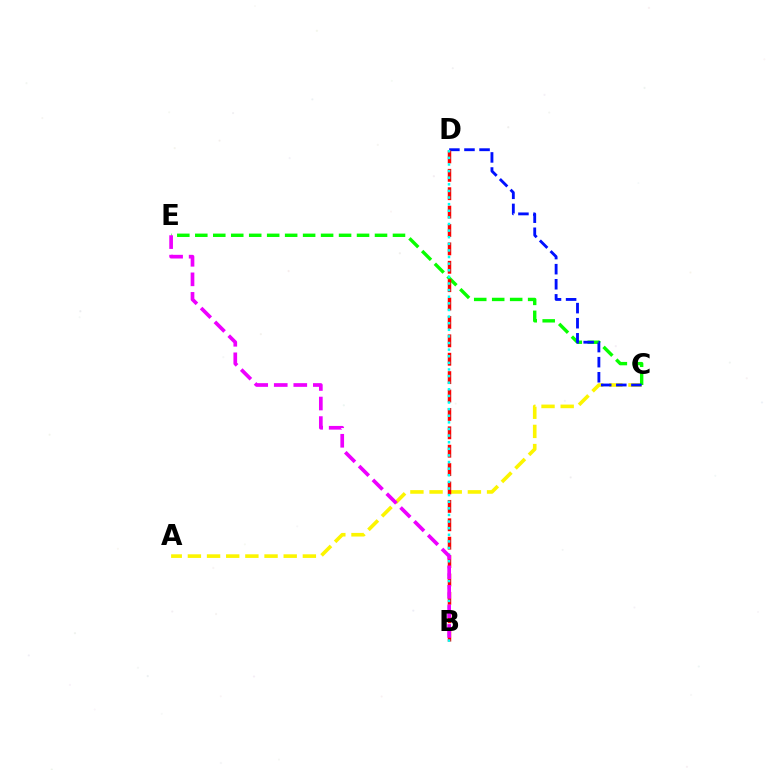{('A', 'C'): [{'color': '#fcf500', 'line_style': 'dashed', 'thickness': 2.6}], ('C', 'E'): [{'color': '#08ff00', 'line_style': 'dashed', 'thickness': 2.44}], ('C', 'D'): [{'color': '#0010ff', 'line_style': 'dashed', 'thickness': 2.05}], ('B', 'D'): [{'color': '#ff0000', 'line_style': 'dashed', 'thickness': 2.5}, {'color': '#00fff6', 'line_style': 'dotted', 'thickness': 1.8}], ('B', 'E'): [{'color': '#ee00ff', 'line_style': 'dashed', 'thickness': 2.65}]}